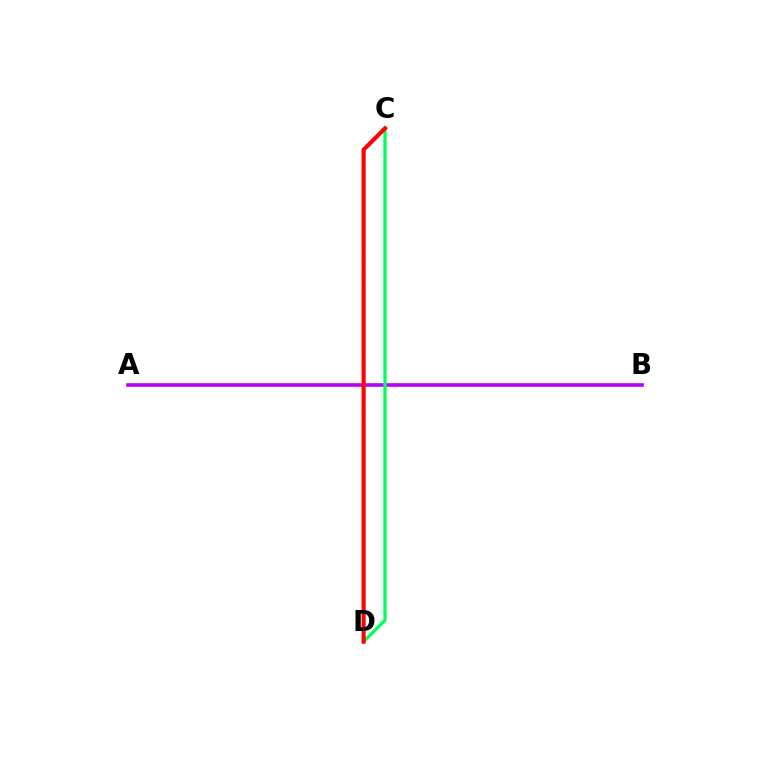{('C', 'D'): [{'color': '#d1ff00', 'line_style': 'dotted', 'thickness': 1.75}, {'color': '#0074ff', 'line_style': 'dashed', 'thickness': 2.04}, {'color': '#00ff5c', 'line_style': 'solid', 'thickness': 2.36}, {'color': '#ff0000', 'line_style': 'solid', 'thickness': 2.94}], ('A', 'B'): [{'color': '#b900ff', 'line_style': 'solid', 'thickness': 2.61}]}